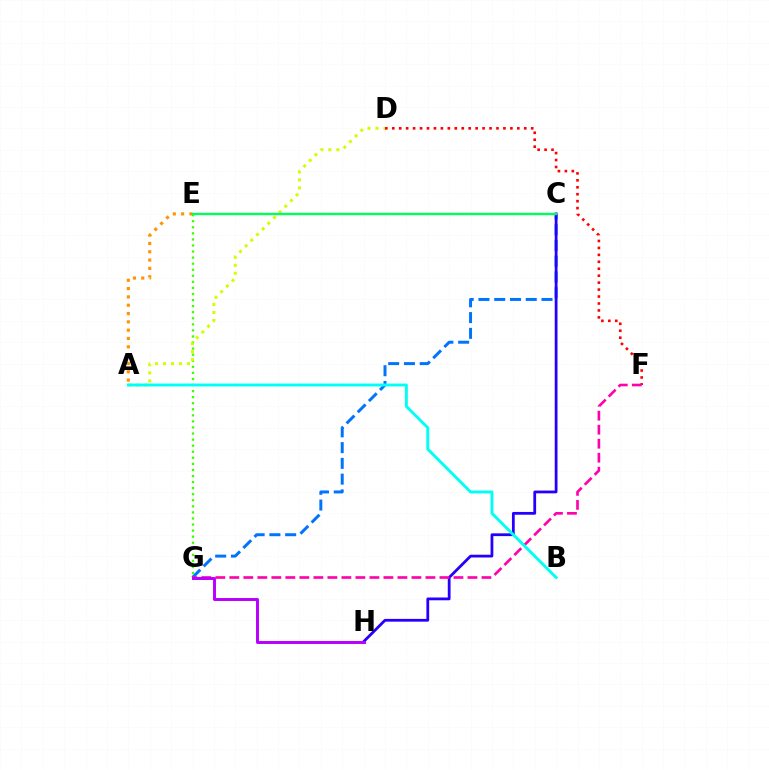{('D', 'F'): [{'color': '#ff0000', 'line_style': 'dotted', 'thickness': 1.89}], ('A', 'E'): [{'color': '#ff9400', 'line_style': 'dotted', 'thickness': 2.26}], ('C', 'G'): [{'color': '#0074ff', 'line_style': 'dashed', 'thickness': 2.14}], ('E', 'G'): [{'color': '#3dff00', 'line_style': 'dotted', 'thickness': 1.65}], ('C', 'H'): [{'color': '#2500ff', 'line_style': 'solid', 'thickness': 2.0}], ('A', 'D'): [{'color': '#d1ff00', 'line_style': 'dotted', 'thickness': 2.17}], ('F', 'G'): [{'color': '#ff00ac', 'line_style': 'dashed', 'thickness': 1.9}], ('A', 'B'): [{'color': '#00fff6', 'line_style': 'solid', 'thickness': 2.09}], ('G', 'H'): [{'color': '#b900ff', 'line_style': 'solid', 'thickness': 2.13}], ('C', 'E'): [{'color': '#00ff5c', 'line_style': 'solid', 'thickness': 1.72}]}